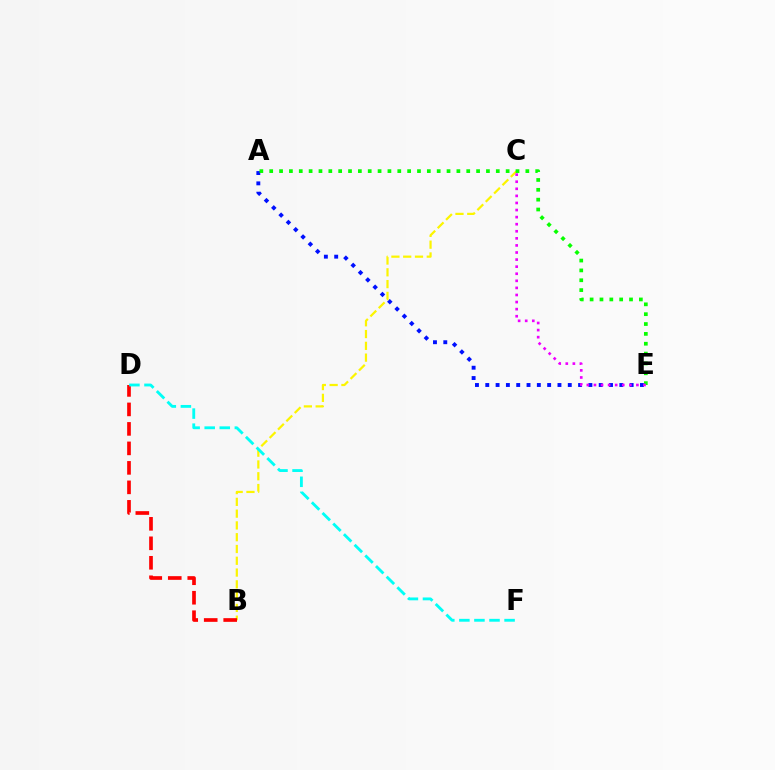{('A', 'E'): [{'color': '#0010ff', 'line_style': 'dotted', 'thickness': 2.8}, {'color': '#08ff00', 'line_style': 'dotted', 'thickness': 2.68}], ('B', 'C'): [{'color': '#fcf500', 'line_style': 'dashed', 'thickness': 1.6}], ('B', 'D'): [{'color': '#ff0000', 'line_style': 'dashed', 'thickness': 2.65}], ('C', 'E'): [{'color': '#ee00ff', 'line_style': 'dotted', 'thickness': 1.92}], ('D', 'F'): [{'color': '#00fff6', 'line_style': 'dashed', 'thickness': 2.05}]}